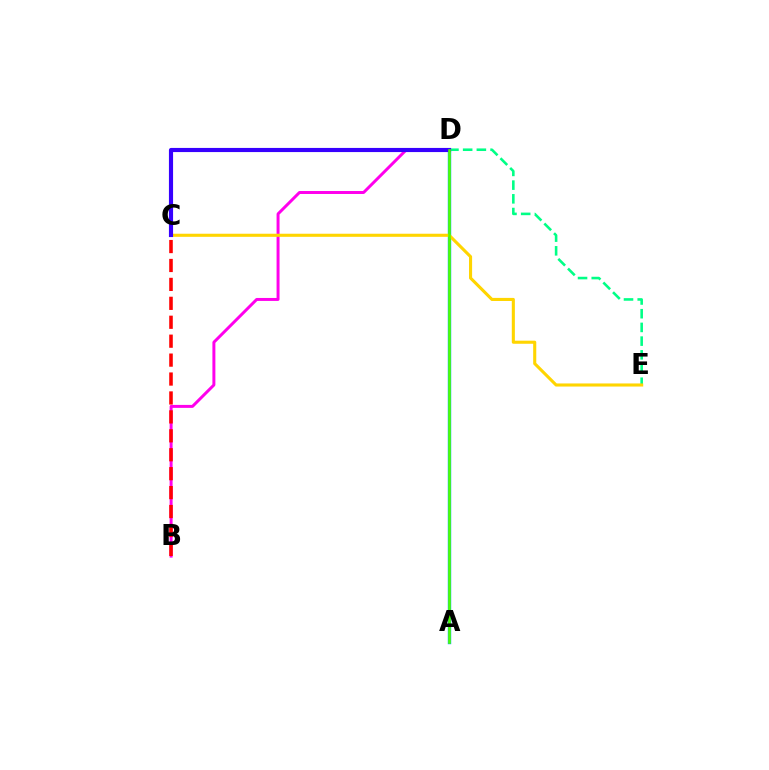{('B', 'D'): [{'color': '#ff00ed', 'line_style': 'solid', 'thickness': 2.14}], ('A', 'D'): [{'color': '#009eff', 'line_style': 'solid', 'thickness': 2.45}, {'color': '#4fff00', 'line_style': 'solid', 'thickness': 1.87}], ('D', 'E'): [{'color': '#00ff86', 'line_style': 'dashed', 'thickness': 1.86}], ('C', 'E'): [{'color': '#ffd500', 'line_style': 'solid', 'thickness': 2.22}], ('B', 'C'): [{'color': '#ff0000', 'line_style': 'dashed', 'thickness': 2.57}], ('C', 'D'): [{'color': '#3700ff', 'line_style': 'solid', 'thickness': 2.98}]}